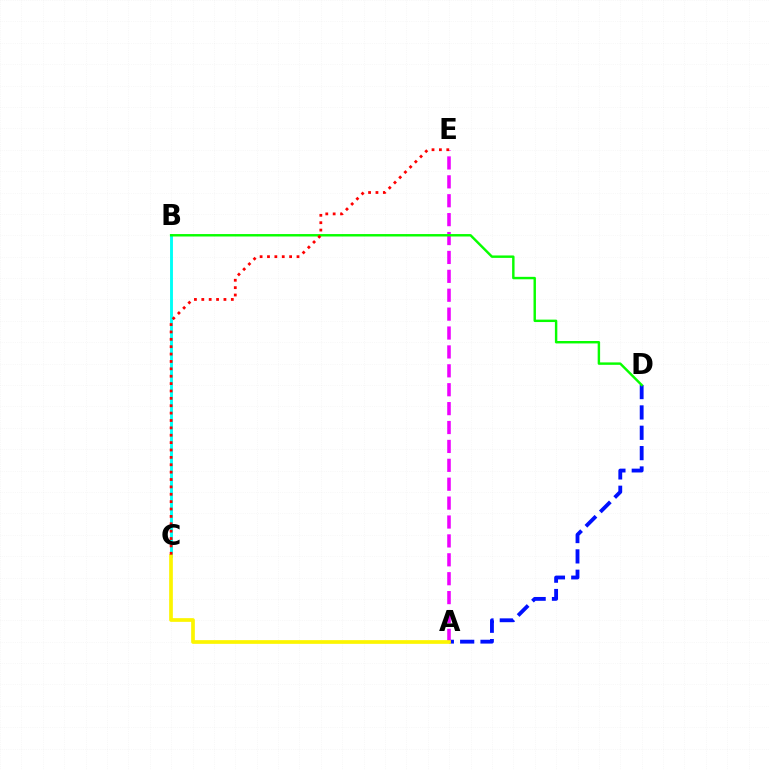{('B', 'C'): [{'color': '#00fff6', 'line_style': 'solid', 'thickness': 2.08}], ('A', 'D'): [{'color': '#0010ff', 'line_style': 'dashed', 'thickness': 2.76}], ('A', 'E'): [{'color': '#ee00ff', 'line_style': 'dashed', 'thickness': 2.57}], ('B', 'D'): [{'color': '#08ff00', 'line_style': 'solid', 'thickness': 1.75}], ('A', 'C'): [{'color': '#fcf500', 'line_style': 'solid', 'thickness': 2.66}], ('C', 'E'): [{'color': '#ff0000', 'line_style': 'dotted', 'thickness': 2.0}]}